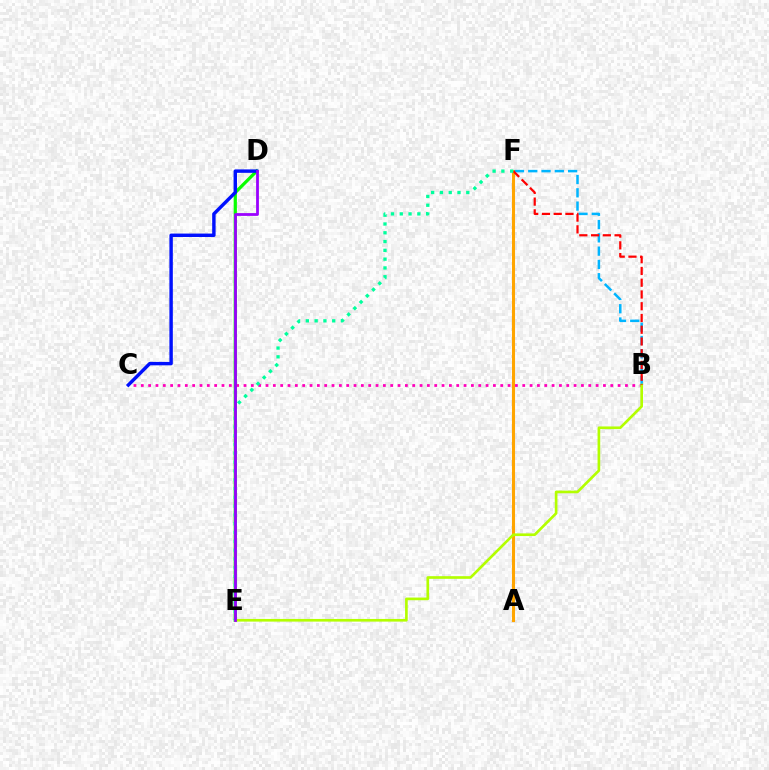{('A', 'F'): [{'color': '#ffa500', 'line_style': 'solid', 'thickness': 2.21}], ('B', 'C'): [{'color': '#ff00bd', 'line_style': 'dotted', 'thickness': 1.99}], ('B', 'F'): [{'color': '#00b5ff', 'line_style': 'dashed', 'thickness': 1.81}, {'color': '#ff0000', 'line_style': 'dashed', 'thickness': 1.6}], ('D', 'E'): [{'color': '#08ff00', 'line_style': 'solid', 'thickness': 2.32}, {'color': '#9b00ff', 'line_style': 'solid', 'thickness': 2.0}], ('B', 'E'): [{'color': '#b3ff00', 'line_style': 'solid', 'thickness': 1.91}], ('C', 'D'): [{'color': '#0010ff', 'line_style': 'solid', 'thickness': 2.47}], ('E', 'F'): [{'color': '#00ff9d', 'line_style': 'dotted', 'thickness': 2.39}]}